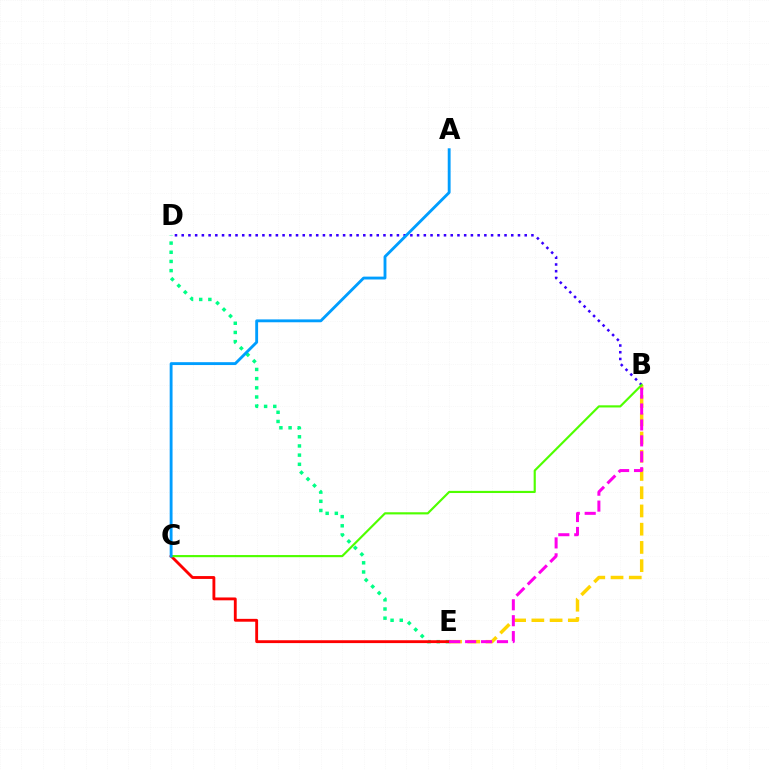{('B', 'D'): [{'color': '#3700ff', 'line_style': 'dotted', 'thickness': 1.83}], ('B', 'E'): [{'color': '#ffd500', 'line_style': 'dashed', 'thickness': 2.48}, {'color': '#ff00ed', 'line_style': 'dashed', 'thickness': 2.16}], ('D', 'E'): [{'color': '#00ff86', 'line_style': 'dotted', 'thickness': 2.49}], ('C', 'E'): [{'color': '#ff0000', 'line_style': 'solid', 'thickness': 2.05}], ('B', 'C'): [{'color': '#4fff00', 'line_style': 'solid', 'thickness': 1.55}], ('A', 'C'): [{'color': '#009eff', 'line_style': 'solid', 'thickness': 2.06}]}